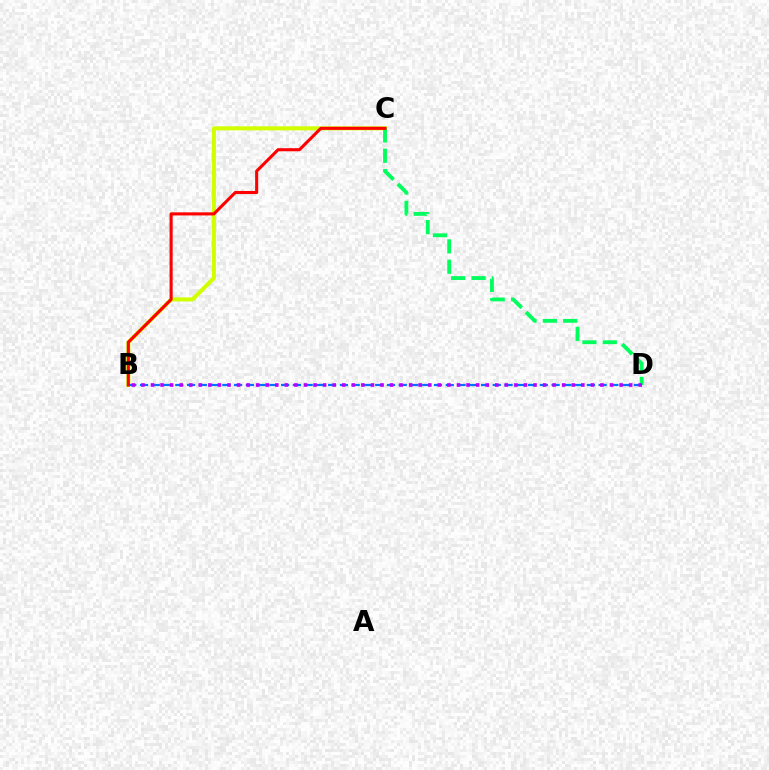{('B', 'C'): [{'color': '#d1ff00', 'line_style': 'solid', 'thickness': 2.93}, {'color': '#ff0000', 'line_style': 'solid', 'thickness': 2.22}], ('B', 'D'): [{'color': '#0074ff', 'line_style': 'dashed', 'thickness': 1.6}, {'color': '#b900ff', 'line_style': 'dotted', 'thickness': 2.6}], ('C', 'D'): [{'color': '#00ff5c', 'line_style': 'dashed', 'thickness': 2.76}]}